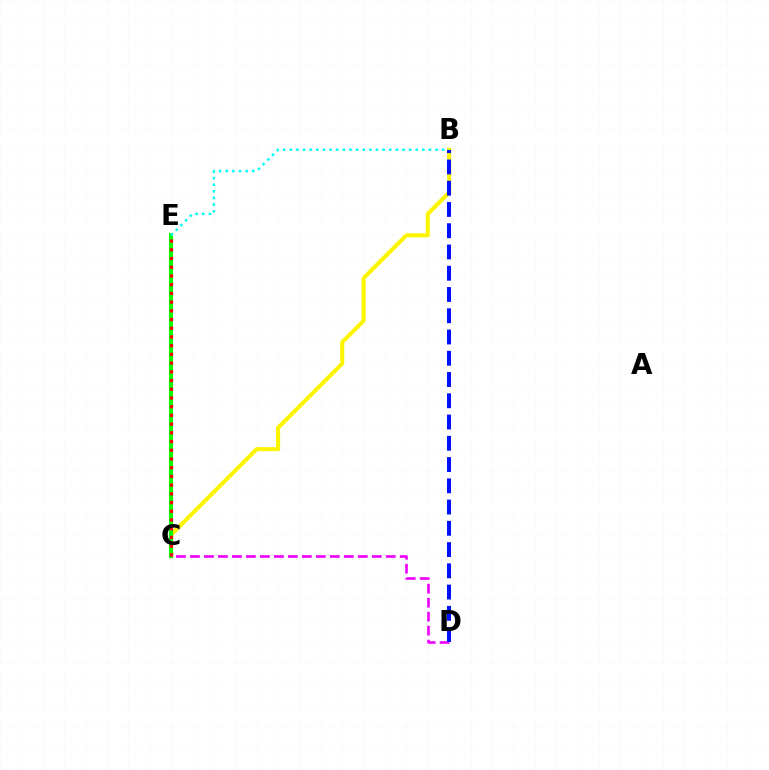{('B', 'C'): [{'color': '#fcf500', 'line_style': 'solid', 'thickness': 2.93}], ('C', 'E'): [{'color': '#08ff00', 'line_style': 'solid', 'thickness': 2.94}, {'color': '#ff0000', 'line_style': 'dotted', 'thickness': 2.37}], ('B', 'E'): [{'color': '#00fff6', 'line_style': 'dotted', 'thickness': 1.8}], ('C', 'D'): [{'color': '#ee00ff', 'line_style': 'dashed', 'thickness': 1.9}], ('B', 'D'): [{'color': '#0010ff', 'line_style': 'dashed', 'thickness': 2.89}]}